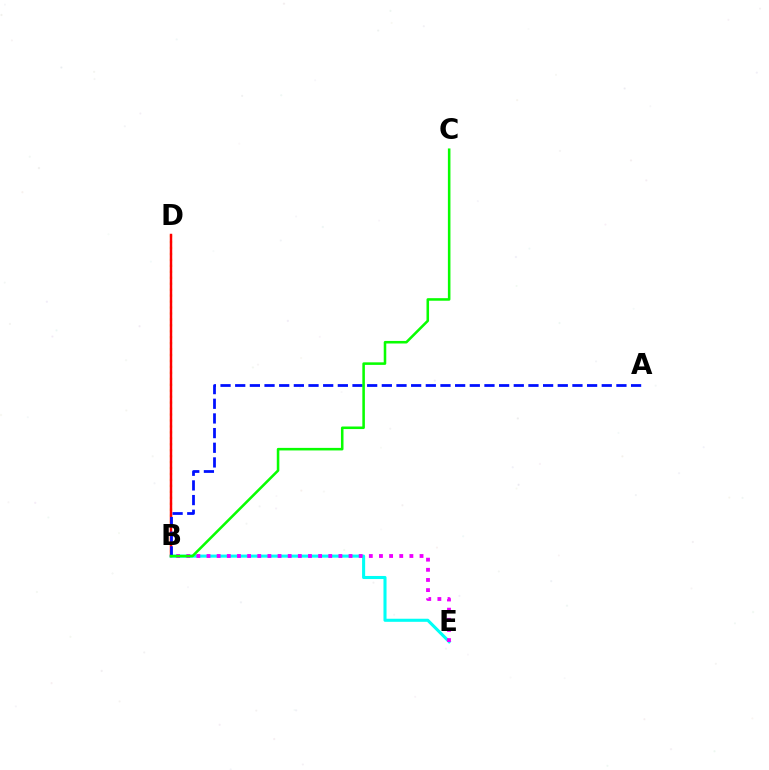{('B', 'E'): [{'color': '#00fff6', 'line_style': 'solid', 'thickness': 2.21}, {'color': '#ee00ff', 'line_style': 'dotted', 'thickness': 2.76}], ('B', 'D'): [{'color': '#fcf500', 'line_style': 'dotted', 'thickness': 1.62}, {'color': '#ff0000', 'line_style': 'solid', 'thickness': 1.77}], ('A', 'B'): [{'color': '#0010ff', 'line_style': 'dashed', 'thickness': 1.99}], ('B', 'C'): [{'color': '#08ff00', 'line_style': 'solid', 'thickness': 1.84}]}